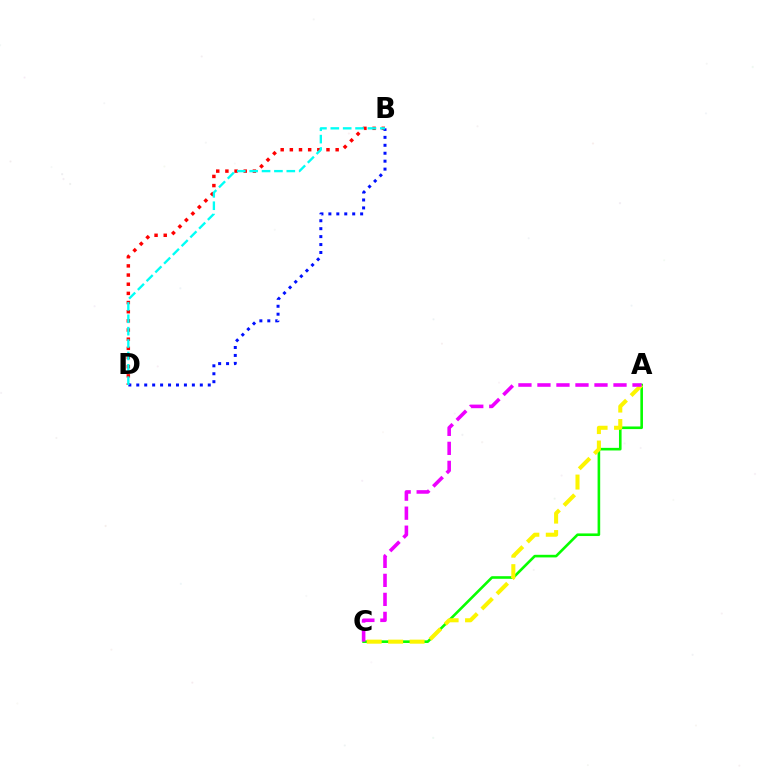{('B', 'D'): [{'color': '#ff0000', 'line_style': 'dotted', 'thickness': 2.49}, {'color': '#0010ff', 'line_style': 'dotted', 'thickness': 2.16}, {'color': '#00fff6', 'line_style': 'dashed', 'thickness': 1.68}], ('A', 'C'): [{'color': '#08ff00', 'line_style': 'solid', 'thickness': 1.88}, {'color': '#fcf500', 'line_style': 'dashed', 'thickness': 2.91}, {'color': '#ee00ff', 'line_style': 'dashed', 'thickness': 2.58}]}